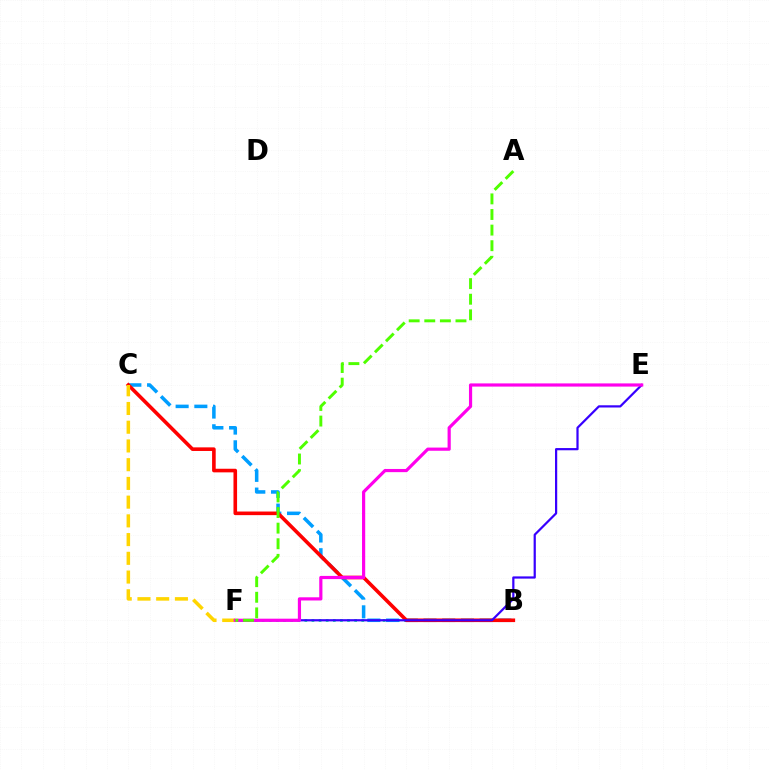{('B', 'F'): [{'color': '#00ff86', 'line_style': 'dotted', 'thickness': 1.93}], ('B', 'C'): [{'color': '#009eff', 'line_style': 'dashed', 'thickness': 2.54}, {'color': '#ff0000', 'line_style': 'solid', 'thickness': 2.6}], ('E', 'F'): [{'color': '#3700ff', 'line_style': 'solid', 'thickness': 1.59}, {'color': '#ff00ed', 'line_style': 'solid', 'thickness': 2.29}], ('C', 'F'): [{'color': '#ffd500', 'line_style': 'dashed', 'thickness': 2.54}], ('A', 'F'): [{'color': '#4fff00', 'line_style': 'dashed', 'thickness': 2.12}]}